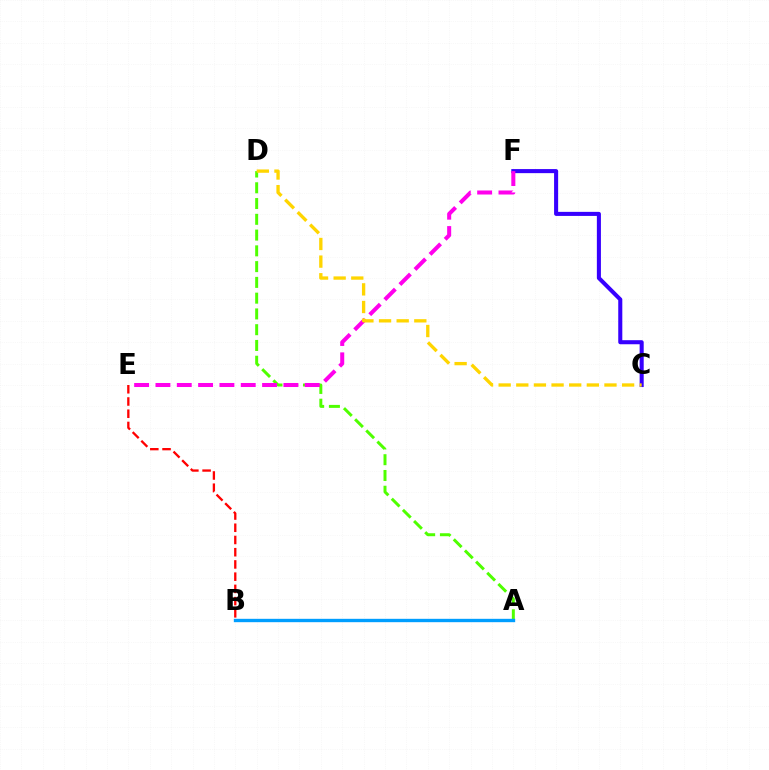{('A', 'D'): [{'color': '#4fff00', 'line_style': 'dashed', 'thickness': 2.14}], ('C', 'F'): [{'color': '#3700ff', 'line_style': 'solid', 'thickness': 2.93}], ('A', 'B'): [{'color': '#00ff86', 'line_style': 'dashed', 'thickness': 2.14}, {'color': '#009eff', 'line_style': 'solid', 'thickness': 2.42}], ('E', 'F'): [{'color': '#ff00ed', 'line_style': 'dashed', 'thickness': 2.9}], ('B', 'E'): [{'color': '#ff0000', 'line_style': 'dashed', 'thickness': 1.66}], ('C', 'D'): [{'color': '#ffd500', 'line_style': 'dashed', 'thickness': 2.4}]}